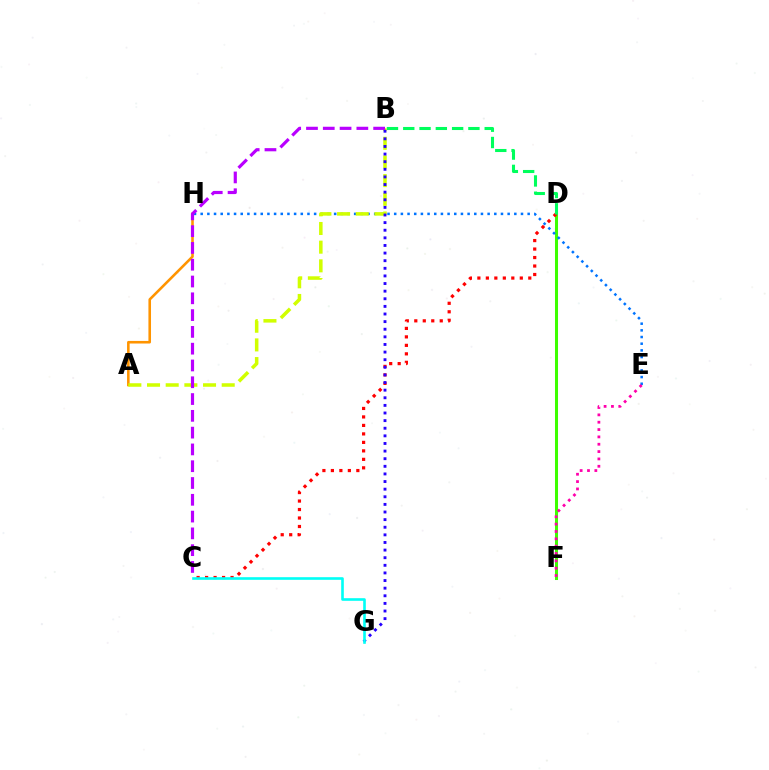{('D', 'F'): [{'color': '#3dff00', 'line_style': 'solid', 'thickness': 2.18}], ('A', 'H'): [{'color': '#ff9400', 'line_style': 'solid', 'thickness': 1.86}], ('C', 'D'): [{'color': '#ff0000', 'line_style': 'dotted', 'thickness': 2.31}], ('E', 'H'): [{'color': '#0074ff', 'line_style': 'dotted', 'thickness': 1.81}], ('B', 'D'): [{'color': '#00ff5c', 'line_style': 'dashed', 'thickness': 2.21}], ('A', 'B'): [{'color': '#d1ff00', 'line_style': 'dashed', 'thickness': 2.54}], ('B', 'G'): [{'color': '#2500ff', 'line_style': 'dotted', 'thickness': 2.07}], ('C', 'G'): [{'color': '#00fff6', 'line_style': 'solid', 'thickness': 1.89}], ('E', 'F'): [{'color': '#ff00ac', 'line_style': 'dotted', 'thickness': 1.99}], ('B', 'C'): [{'color': '#b900ff', 'line_style': 'dashed', 'thickness': 2.28}]}